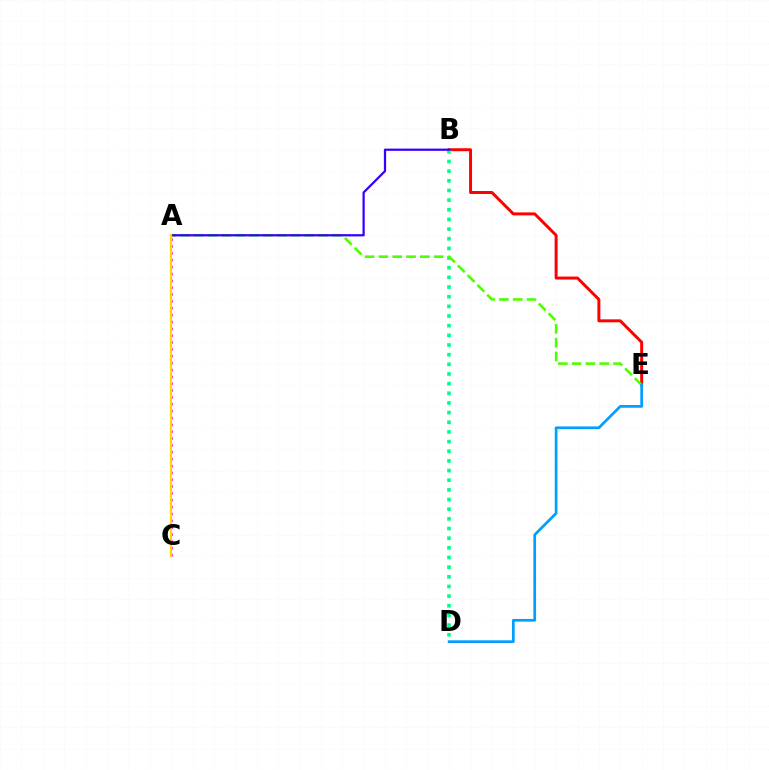{('B', 'E'): [{'color': '#ff0000', 'line_style': 'solid', 'thickness': 2.14}], ('B', 'D'): [{'color': '#00ff86', 'line_style': 'dotted', 'thickness': 2.62}], ('A', 'E'): [{'color': '#4fff00', 'line_style': 'dashed', 'thickness': 1.88}], ('A', 'C'): [{'color': '#ff00ed', 'line_style': 'dotted', 'thickness': 1.86}, {'color': '#ffd500', 'line_style': 'solid', 'thickness': 1.57}], ('D', 'E'): [{'color': '#009eff', 'line_style': 'solid', 'thickness': 1.94}], ('A', 'B'): [{'color': '#3700ff', 'line_style': 'solid', 'thickness': 1.62}]}